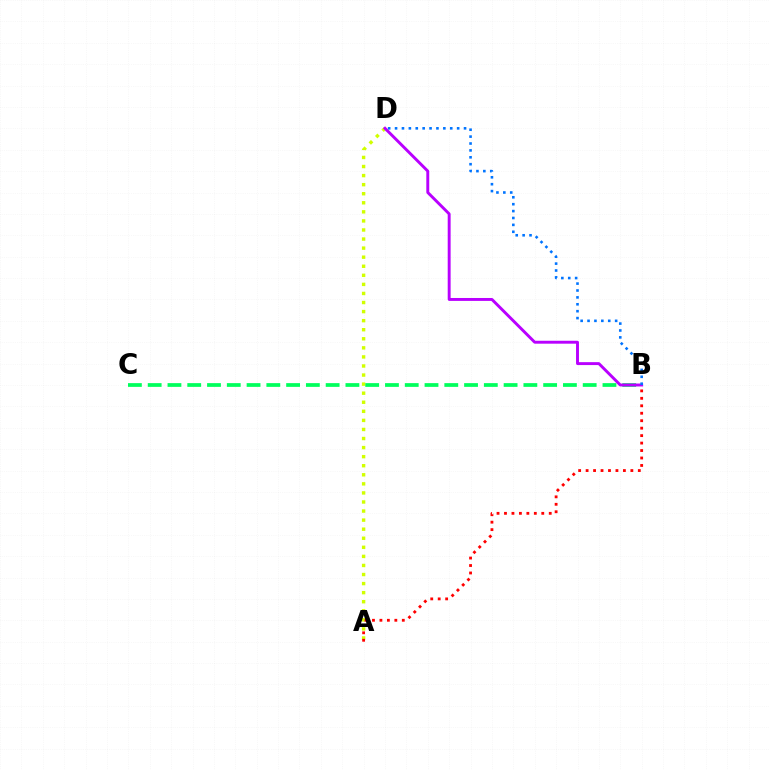{('A', 'D'): [{'color': '#d1ff00', 'line_style': 'dotted', 'thickness': 2.46}], ('B', 'C'): [{'color': '#00ff5c', 'line_style': 'dashed', 'thickness': 2.69}], ('B', 'D'): [{'color': '#b900ff', 'line_style': 'solid', 'thickness': 2.1}, {'color': '#0074ff', 'line_style': 'dotted', 'thickness': 1.87}], ('A', 'B'): [{'color': '#ff0000', 'line_style': 'dotted', 'thickness': 2.03}]}